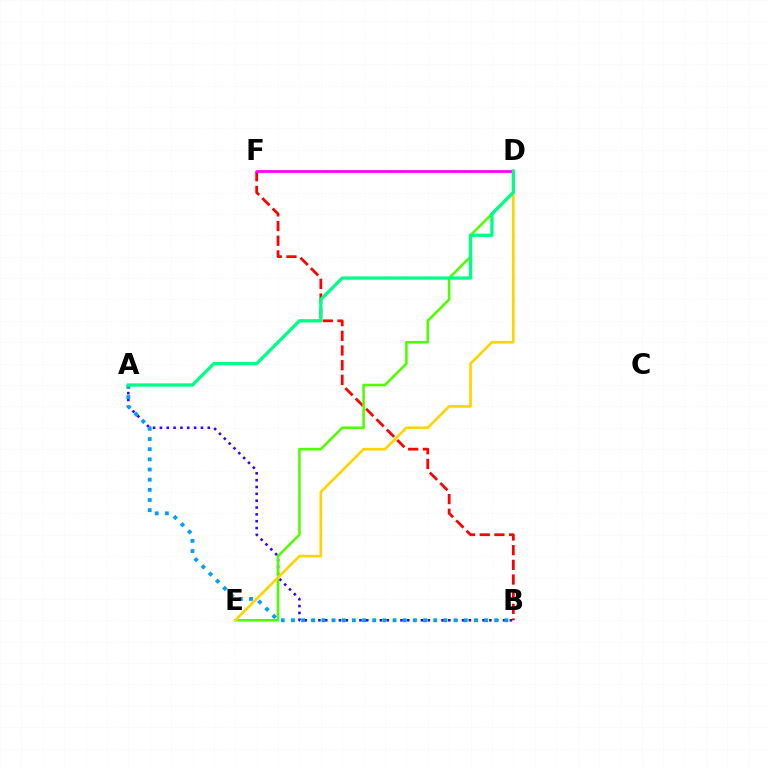{('B', 'F'): [{'color': '#ff0000', 'line_style': 'dashed', 'thickness': 1.99}], ('A', 'B'): [{'color': '#3700ff', 'line_style': 'dotted', 'thickness': 1.86}, {'color': '#009eff', 'line_style': 'dotted', 'thickness': 2.76}], ('D', 'E'): [{'color': '#4fff00', 'line_style': 'solid', 'thickness': 1.86}, {'color': '#ffd500', 'line_style': 'solid', 'thickness': 1.93}], ('D', 'F'): [{'color': '#ff00ed', 'line_style': 'solid', 'thickness': 1.96}], ('A', 'D'): [{'color': '#00ff86', 'line_style': 'solid', 'thickness': 2.38}]}